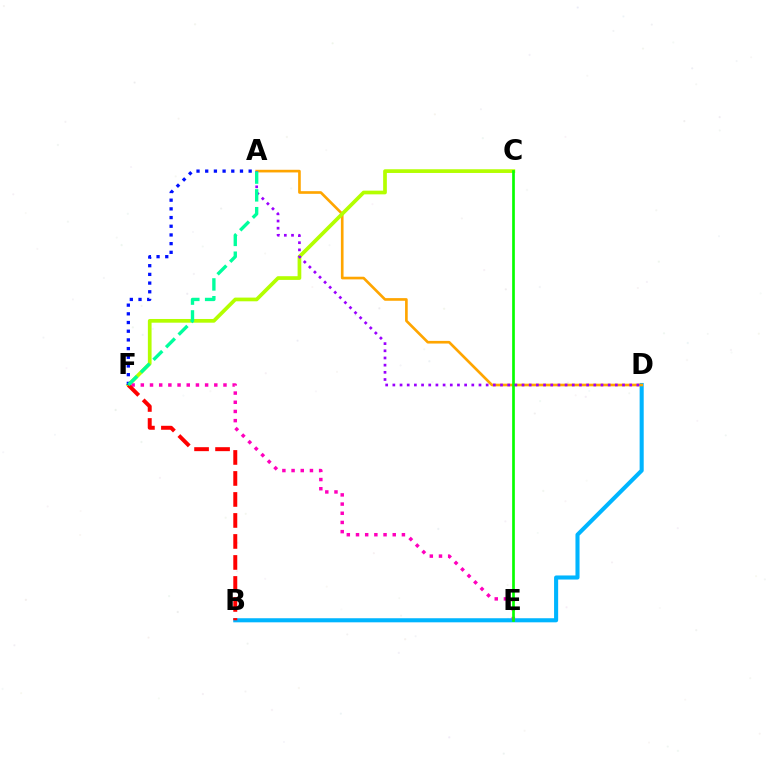{('B', 'D'): [{'color': '#00b5ff', 'line_style': 'solid', 'thickness': 2.94}], ('A', 'D'): [{'color': '#ffa500', 'line_style': 'solid', 'thickness': 1.91}, {'color': '#9b00ff', 'line_style': 'dotted', 'thickness': 1.95}], ('C', 'F'): [{'color': '#b3ff00', 'line_style': 'solid', 'thickness': 2.67}], ('E', 'F'): [{'color': '#ff00bd', 'line_style': 'dotted', 'thickness': 2.5}], ('A', 'F'): [{'color': '#0010ff', 'line_style': 'dotted', 'thickness': 2.36}, {'color': '#00ff9d', 'line_style': 'dashed', 'thickness': 2.42}], ('B', 'F'): [{'color': '#ff0000', 'line_style': 'dashed', 'thickness': 2.85}], ('C', 'E'): [{'color': '#08ff00', 'line_style': 'solid', 'thickness': 1.94}]}